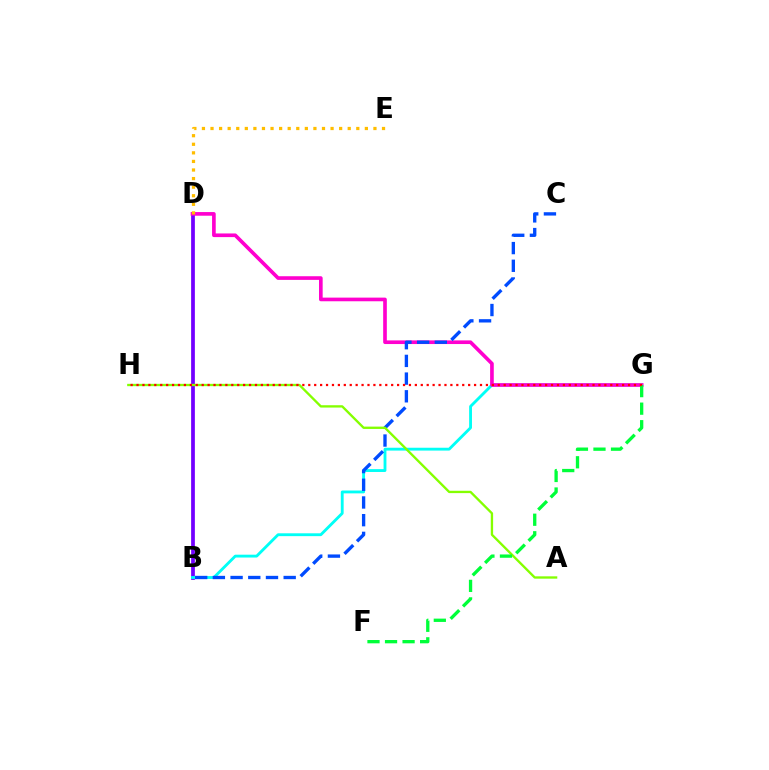{('B', 'D'): [{'color': '#7200ff', 'line_style': 'solid', 'thickness': 2.7}], ('B', 'G'): [{'color': '#00fff6', 'line_style': 'solid', 'thickness': 2.05}], ('D', 'G'): [{'color': '#ff00cf', 'line_style': 'solid', 'thickness': 2.63}], ('B', 'C'): [{'color': '#004bff', 'line_style': 'dashed', 'thickness': 2.4}], ('A', 'H'): [{'color': '#84ff00', 'line_style': 'solid', 'thickness': 1.68}], ('D', 'E'): [{'color': '#ffbd00', 'line_style': 'dotted', 'thickness': 2.33}], ('F', 'G'): [{'color': '#00ff39', 'line_style': 'dashed', 'thickness': 2.38}], ('G', 'H'): [{'color': '#ff0000', 'line_style': 'dotted', 'thickness': 1.61}]}